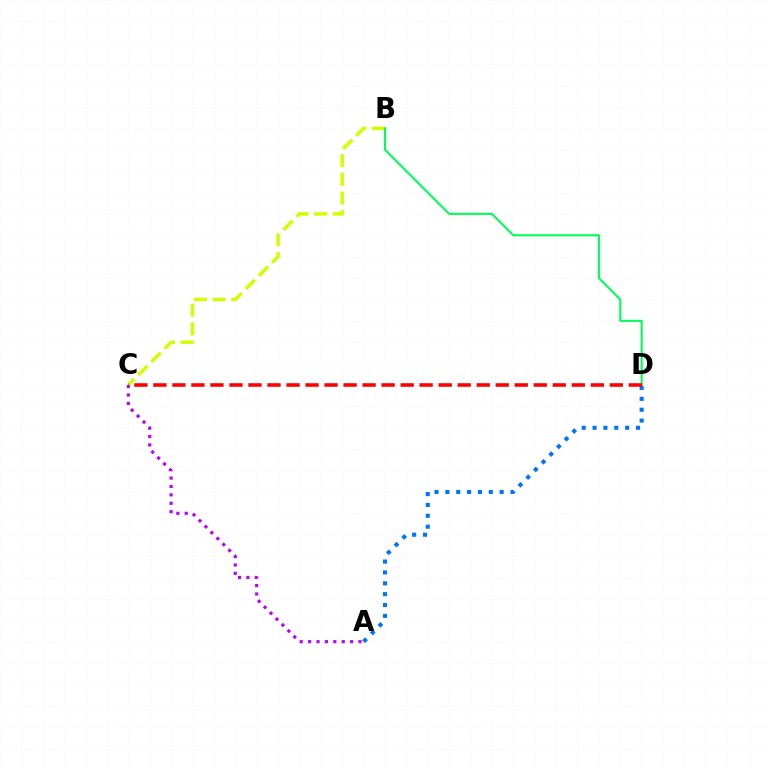{('B', 'C'): [{'color': '#d1ff00', 'line_style': 'dashed', 'thickness': 2.54}], ('A', 'D'): [{'color': '#0074ff', 'line_style': 'dotted', 'thickness': 2.95}], ('B', 'D'): [{'color': '#00ff5c', 'line_style': 'solid', 'thickness': 1.52}], ('A', 'C'): [{'color': '#b900ff', 'line_style': 'dotted', 'thickness': 2.28}], ('C', 'D'): [{'color': '#ff0000', 'line_style': 'dashed', 'thickness': 2.58}]}